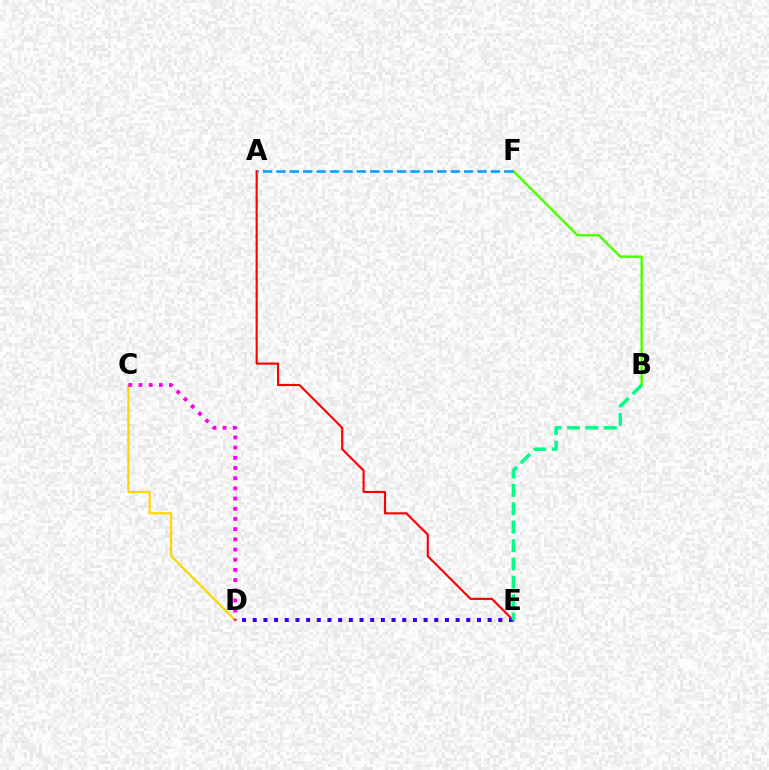{('A', 'E'): [{'color': '#ff0000', 'line_style': 'solid', 'thickness': 1.53}], ('C', 'D'): [{'color': '#ffd500', 'line_style': 'solid', 'thickness': 1.57}, {'color': '#ff00ed', 'line_style': 'dotted', 'thickness': 2.77}], ('D', 'E'): [{'color': '#3700ff', 'line_style': 'dotted', 'thickness': 2.9}], ('B', 'F'): [{'color': '#4fff00', 'line_style': 'solid', 'thickness': 1.76}], ('A', 'F'): [{'color': '#009eff', 'line_style': 'dashed', 'thickness': 1.82}], ('B', 'E'): [{'color': '#00ff86', 'line_style': 'dashed', 'thickness': 2.5}]}